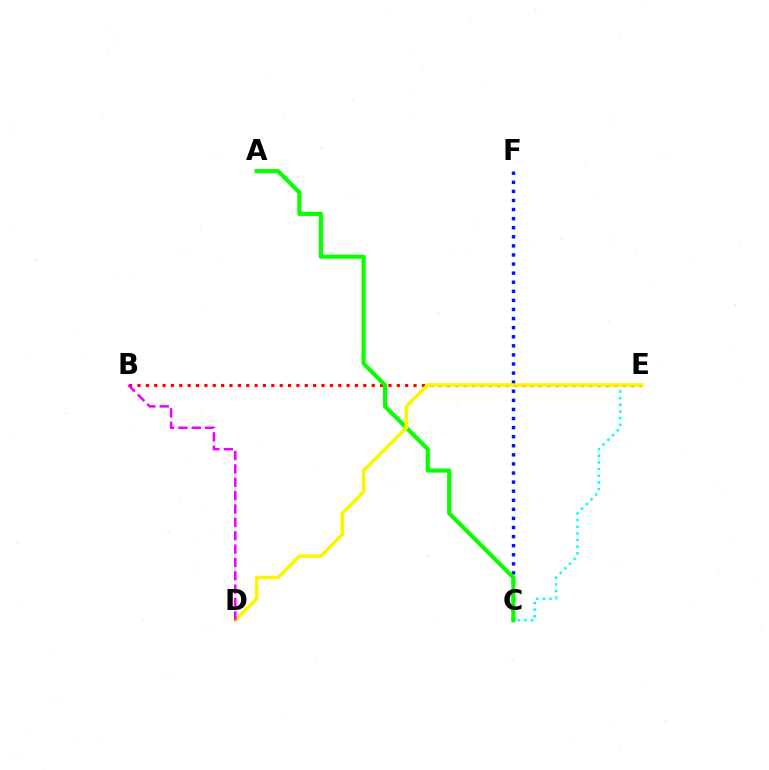{('C', 'E'): [{'color': '#00fff6', 'line_style': 'dotted', 'thickness': 1.81}], ('B', 'E'): [{'color': '#ff0000', 'line_style': 'dotted', 'thickness': 2.27}], ('C', 'F'): [{'color': '#0010ff', 'line_style': 'dotted', 'thickness': 2.47}], ('A', 'C'): [{'color': '#08ff00', 'line_style': 'solid', 'thickness': 2.99}], ('D', 'E'): [{'color': '#fcf500', 'line_style': 'solid', 'thickness': 2.54}], ('B', 'D'): [{'color': '#ee00ff', 'line_style': 'dashed', 'thickness': 1.81}]}